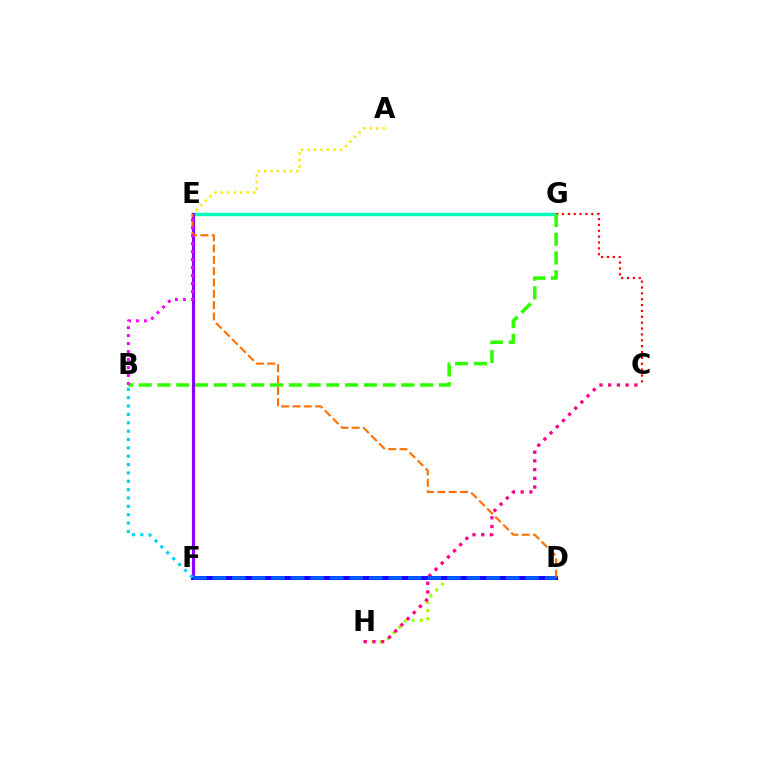{('A', 'E'): [{'color': '#ffe600', 'line_style': 'dotted', 'thickness': 1.76}], ('E', 'G'): [{'color': '#00ff45', 'line_style': 'solid', 'thickness': 2.01}, {'color': '#00ffbb', 'line_style': 'solid', 'thickness': 2.44}], ('D', 'H'): [{'color': '#a2ff00', 'line_style': 'dotted', 'thickness': 2.21}], ('C', 'G'): [{'color': '#ff0000', 'line_style': 'dotted', 'thickness': 1.59}], ('E', 'F'): [{'color': '#8a00ff', 'line_style': 'solid', 'thickness': 2.24}], ('D', 'F'): [{'color': '#1900ff', 'line_style': 'solid', 'thickness': 2.86}, {'color': '#005dff', 'line_style': 'dashed', 'thickness': 2.66}], ('B', 'G'): [{'color': '#31ff00', 'line_style': 'dashed', 'thickness': 2.55}], ('D', 'E'): [{'color': '#ff7000', 'line_style': 'dashed', 'thickness': 1.54}], ('B', 'E'): [{'color': '#fa00f9', 'line_style': 'dotted', 'thickness': 2.17}], ('C', 'H'): [{'color': '#ff0088', 'line_style': 'dotted', 'thickness': 2.37}], ('B', 'F'): [{'color': '#00d3ff', 'line_style': 'dotted', 'thickness': 2.27}]}